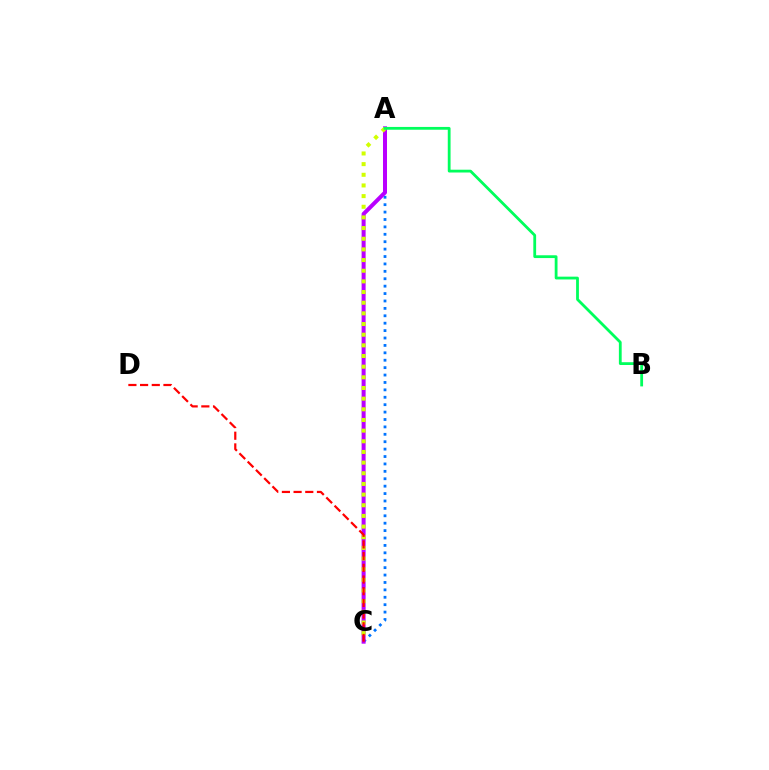{('A', 'C'): [{'color': '#0074ff', 'line_style': 'dotted', 'thickness': 2.01}, {'color': '#b900ff', 'line_style': 'solid', 'thickness': 2.88}, {'color': '#d1ff00', 'line_style': 'dotted', 'thickness': 2.9}], ('A', 'B'): [{'color': '#00ff5c', 'line_style': 'solid', 'thickness': 2.01}], ('C', 'D'): [{'color': '#ff0000', 'line_style': 'dashed', 'thickness': 1.59}]}